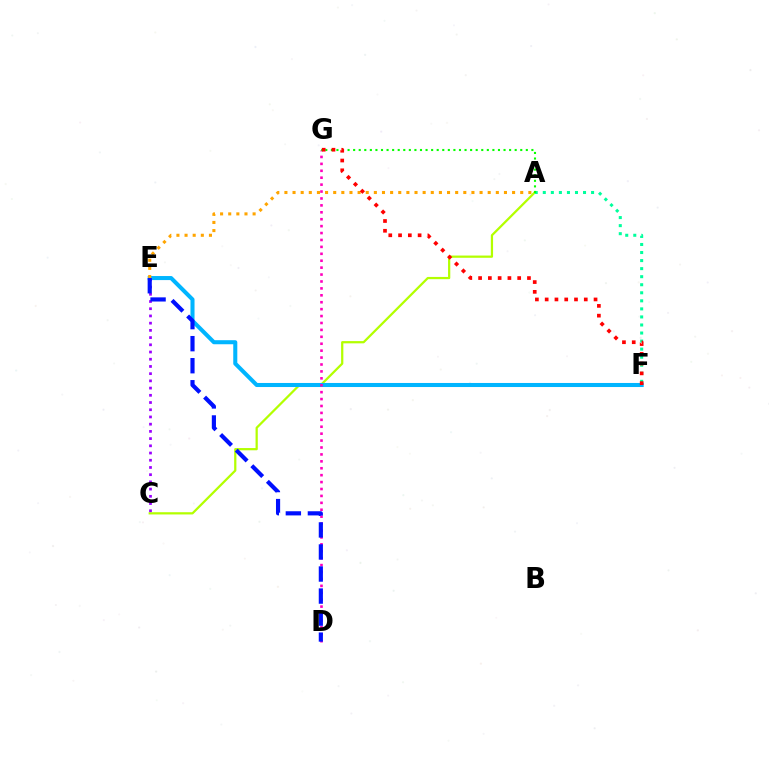{('A', 'C'): [{'color': '#b3ff00', 'line_style': 'solid', 'thickness': 1.61}], ('E', 'F'): [{'color': '#00b5ff', 'line_style': 'solid', 'thickness': 2.92}], ('D', 'G'): [{'color': '#ff00bd', 'line_style': 'dotted', 'thickness': 1.88}], ('A', 'F'): [{'color': '#00ff9d', 'line_style': 'dotted', 'thickness': 2.19}], ('A', 'E'): [{'color': '#ffa500', 'line_style': 'dotted', 'thickness': 2.21}], ('A', 'G'): [{'color': '#08ff00', 'line_style': 'dotted', 'thickness': 1.51}], ('F', 'G'): [{'color': '#ff0000', 'line_style': 'dotted', 'thickness': 2.66}], ('C', 'E'): [{'color': '#9b00ff', 'line_style': 'dotted', 'thickness': 1.96}], ('D', 'E'): [{'color': '#0010ff', 'line_style': 'dashed', 'thickness': 2.99}]}